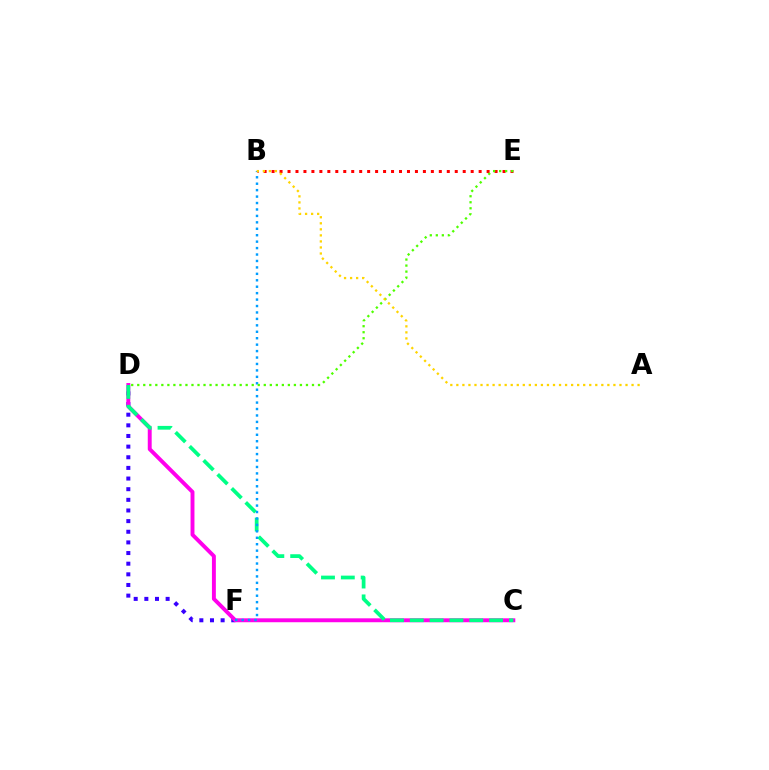{('B', 'E'): [{'color': '#ff0000', 'line_style': 'dotted', 'thickness': 2.16}], ('D', 'F'): [{'color': '#3700ff', 'line_style': 'dotted', 'thickness': 2.89}], ('C', 'D'): [{'color': '#ff00ed', 'line_style': 'solid', 'thickness': 2.82}, {'color': '#00ff86', 'line_style': 'dashed', 'thickness': 2.69}], ('B', 'F'): [{'color': '#009eff', 'line_style': 'dotted', 'thickness': 1.75}], ('D', 'E'): [{'color': '#4fff00', 'line_style': 'dotted', 'thickness': 1.64}], ('A', 'B'): [{'color': '#ffd500', 'line_style': 'dotted', 'thickness': 1.64}]}